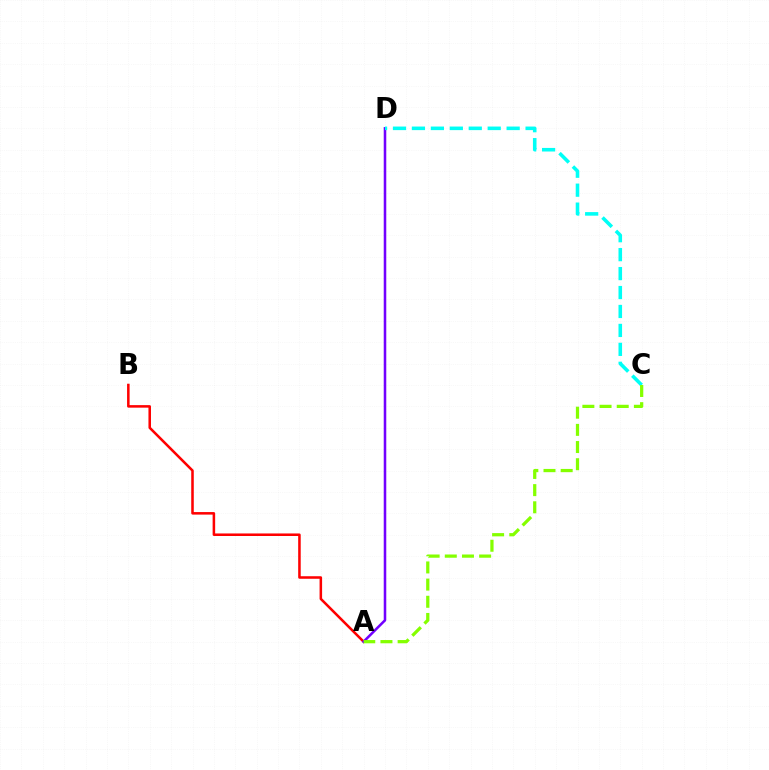{('A', 'B'): [{'color': '#ff0000', 'line_style': 'solid', 'thickness': 1.83}], ('A', 'D'): [{'color': '#7200ff', 'line_style': 'solid', 'thickness': 1.84}], ('C', 'D'): [{'color': '#00fff6', 'line_style': 'dashed', 'thickness': 2.57}], ('A', 'C'): [{'color': '#84ff00', 'line_style': 'dashed', 'thickness': 2.33}]}